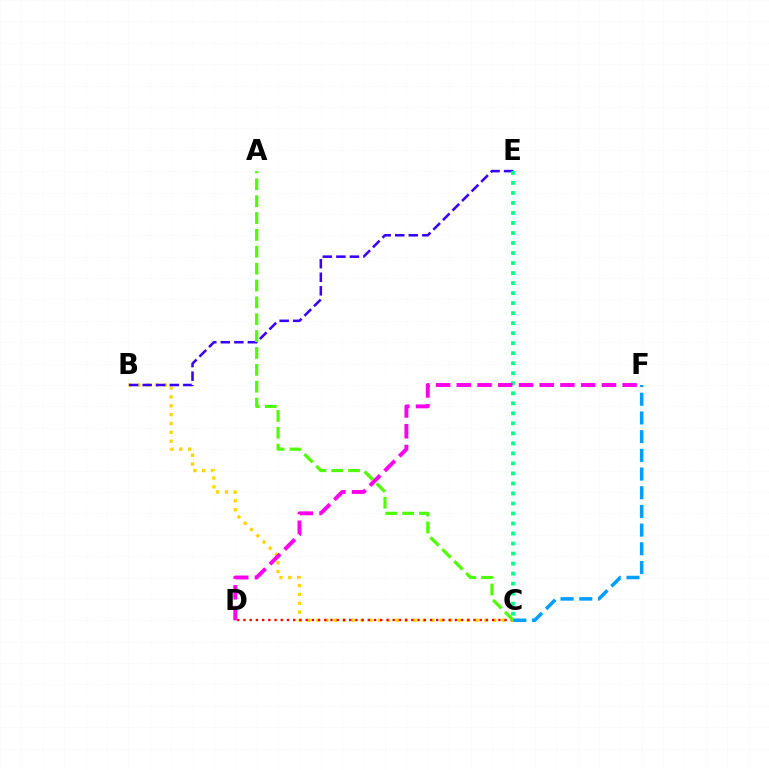{('B', 'C'): [{'color': '#ffd500', 'line_style': 'dotted', 'thickness': 2.4}], ('C', 'D'): [{'color': '#ff0000', 'line_style': 'dotted', 'thickness': 1.69}], ('B', 'E'): [{'color': '#3700ff', 'line_style': 'dashed', 'thickness': 1.84}], ('C', 'E'): [{'color': '#00ff86', 'line_style': 'dotted', 'thickness': 2.72}], ('A', 'C'): [{'color': '#4fff00', 'line_style': 'dashed', 'thickness': 2.29}], ('C', 'F'): [{'color': '#009eff', 'line_style': 'dashed', 'thickness': 2.54}], ('D', 'F'): [{'color': '#ff00ed', 'line_style': 'dashed', 'thickness': 2.82}]}